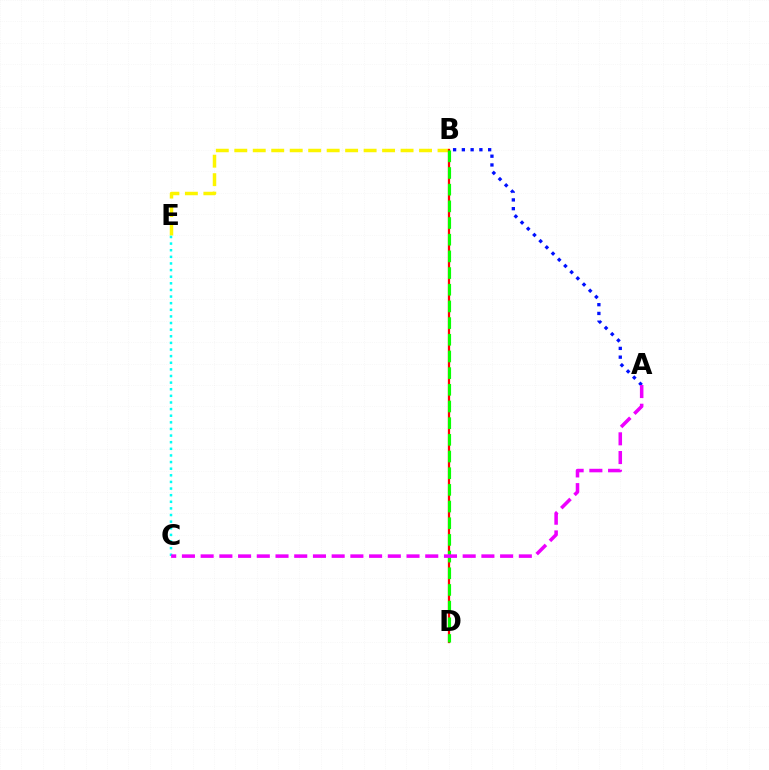{('B', 'E'): [{'color': '#fcf500', 'line_style': 'dashed', 'thickness': 2.51}], ('B', 'D'): [{'color': '#ff0000', 'line_style': 'solid', 'thickness': 1.62}, {'color': '#08ff00', 'line_style': 'dashed', 'thickness': 2.27}], ('A', 'B'): [{'color': '#0010ff', 'line_style': 'dotted', 'thickness': 2.38}], ('C', 'E'): [{'color': '#00fff6', 'line_style': 'dotted', 'thickness': 1.8}], ('A', 'C'): [{'color': '#ee00ff', 'line_style': 'dashed', 'thickness': 2.54}]}